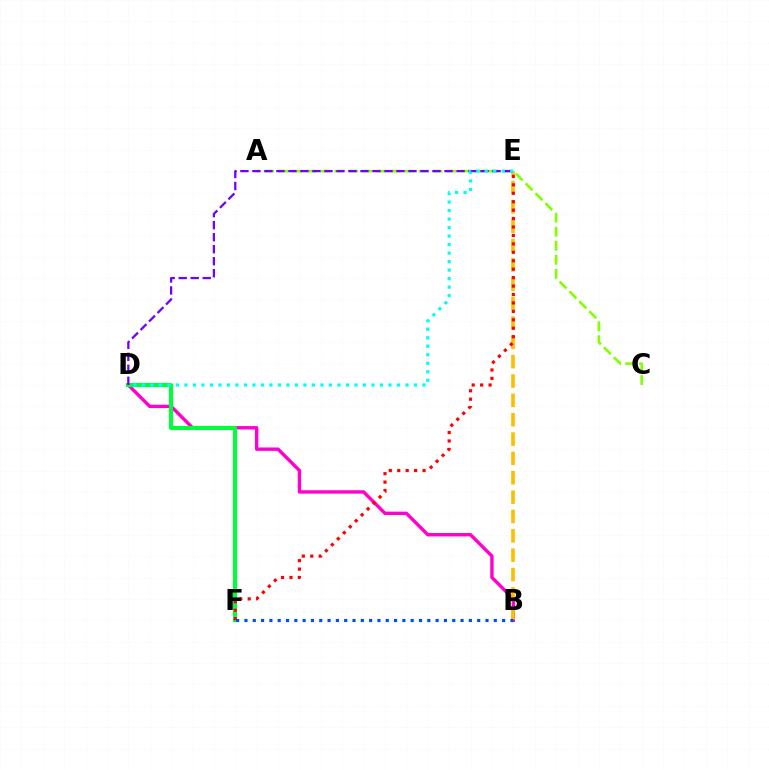{('B', 'D'): [{'color': '#ff00cf', 'line_style': 'solid', 'thickness': 2.44}], ('A', 'C'): [{'color': '#84ff00', 'line_style': 'dashed', 'thickness': 1.91}], ('D', 'F'): [{'color': '#00ff39', 'line_style': 'solid', 'thickness': 2.95}], ('B', 'E'): [{'color': '#ffbd00', 'line_style': 'dashed', 'thickness': 2.63}], ('D', 'E'): [{'color': '#7200ff', 'line_style': 'dashed', 'thickness': 1.63}, {'color': '#00fff6', 'line_style': 'dotted', 'thickness': 2.31}], ('E', 'F'): [{'color': '#ff0000', 'line_style': 'dotted', 'thickness': 2.29}], ('B', 'F'): [{'color': '#004bff', 'line_style': 'dotted', 'thickness': 2.26}]}